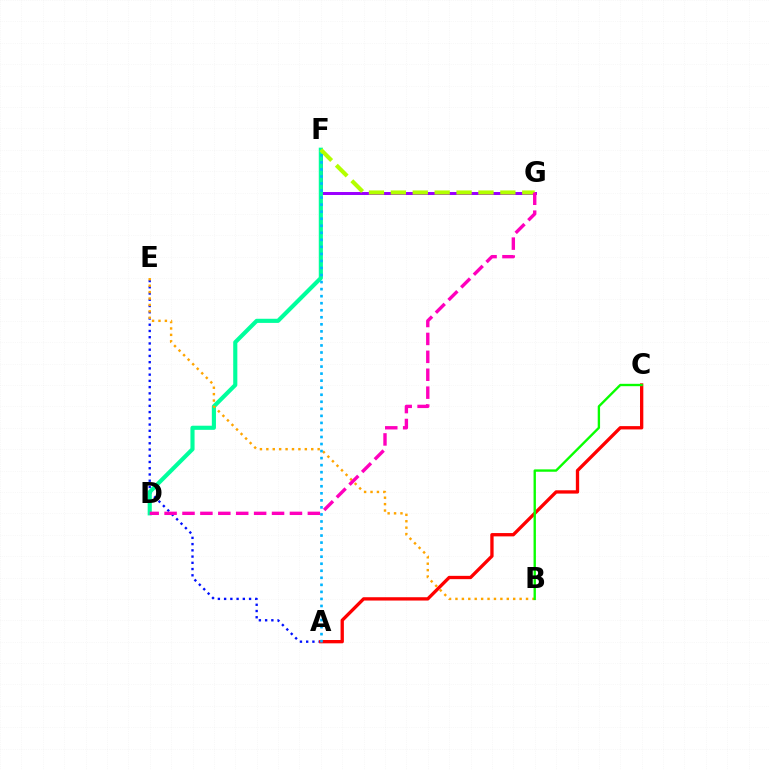{('A', 'E'): [{'color': '#0010ff', 'line_style': 'dotted', 'thickness': 1.7}], ('F', 'G'): [{'color': '#9b00ff', 'line_style': 'solid', 'thickness': 2.14}, {'color': '#b3ff00', 'line_style': 'dashed', 'thickness': 2.98}], ('D', 'F'): [{'color': '#00ff9d', 'line_style': 'solid', 'thickness': 2.97}], ('A', 'C'): [{'color': '#ff0000', 'line_style': 'solid', 'thickness': 2.39}], ('B', 'E'): [{'color': '#ffa500', 'line_style': 'dotted', 'thickness': 1.74}], ('B', 'C'): [{'color': '#08ff00', 'line_style': 'solid', 'thickness': 1.7}], ('A', 'F'): [{'color': '#00b5ff', 'line_style': 'dotted', 'thickness': 1.91}], ('D', 'G'): [{'color': '#ff00bd', 'line_style': 'dashed', 'thickness': 2.43}]}